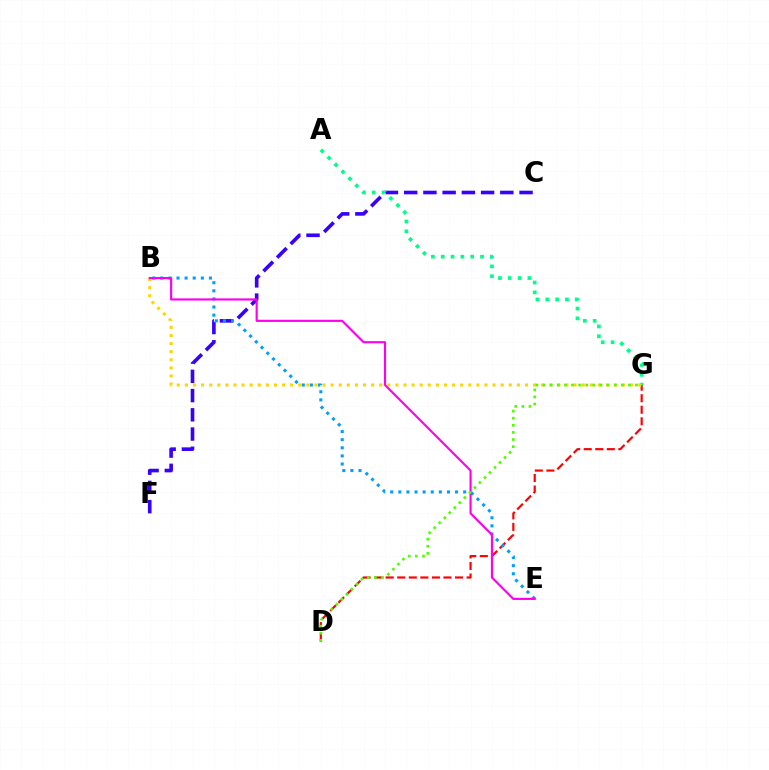{('D', 'G'): [{'color': '#ff0000', 'line_style': 'dashed', 'thickness': 1.57}, {'color': '#4fff00', 'line_style': 'dotted', 'thickness': 1.93}], ('C', 'F'): [{'color': '#3700ff', 'line_style': 'dashed', 'thickness': 2.61}], ('B', 'E'): [{'color': '#009eff', 'line_style': 'dotted', 'thickness': 2.2}, {'color': '#ff00ed', 'line_style': 'solid', 'thickness': 1.54}], ('A', 'G'): [{'color': '#00ff86', 'line_style': 'dotted', 'thickness': 2.67}], ('B', 'G'): [{'color': '#ffd500', 'line_style': 'dotted', 'thickness': 2.2}]}